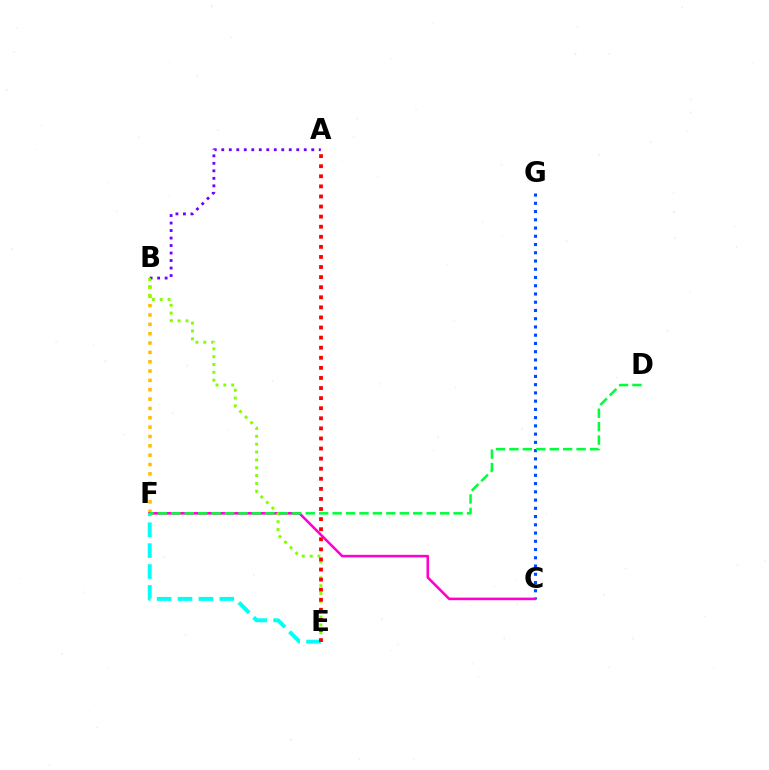{('B', 'F'): [{'color': '#ffbd00', 'line_style': 'dotted', 'thickness': 2.54}], ('C', 'G'): [{'color': '#004bff', 'line_style': 'dotted', 'thickness': 2.24}], ('C', 'F'): [{'color': '#ff00cf', 'line_style': 'solid', 'thickness': 1.85}], ('A', 'B'): [{'color': '#7200ff', 'line_style': 'dotted', 'thickness': 2.04}], ('B', 'E'): [{'color': '#84ff00', 'line_style': 'dotted', 'thickness': 2.13}], ('E', 'F'): [{'color': '#00fff6', 'line_style': 'dashed', 'thickness': 2.84}], ('A', 'E'): [{'color': '#ff0000', 'line_style': 'dotted', 'thickness': 2.74}], ('D', 'F'): [{'color': '#00ff39', 'line_style': 'dashed', 'thickness': 1.83}]}